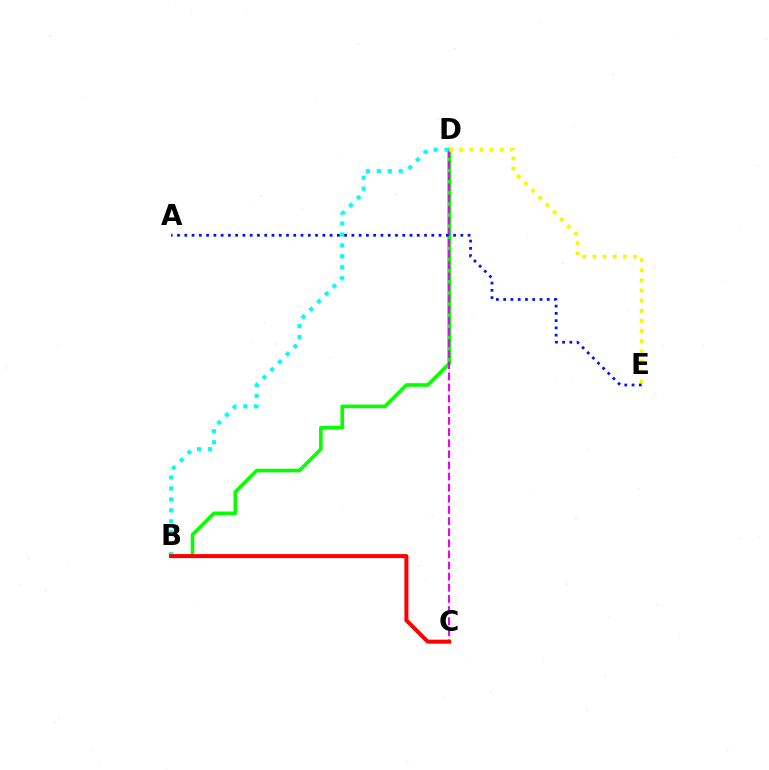{('B', 'D'): [{'color': '#08ff00', 'line_style': 'solid', 'thickness': 2.6}, {'color': '#00fff6', 'line_style': 'dotted', 'thickness': 2.97}], ('C', 'D'): [{'color': '#ee00ff', 'line_style': 'dashed', 'thickness': 1.51}], ('B', 'C'): [{'color': '#ff0000', 'line_style': 'solid', 'thickness': 2.88}], ('D', 'E'): [{'color': '#fcf500', 'line_style': 'dotted', 'thickness': 2.75}], ('A', 'E'): [{'color': '#0010ff', 'line_style': 'dotted', 'thickness': 1.97}]}